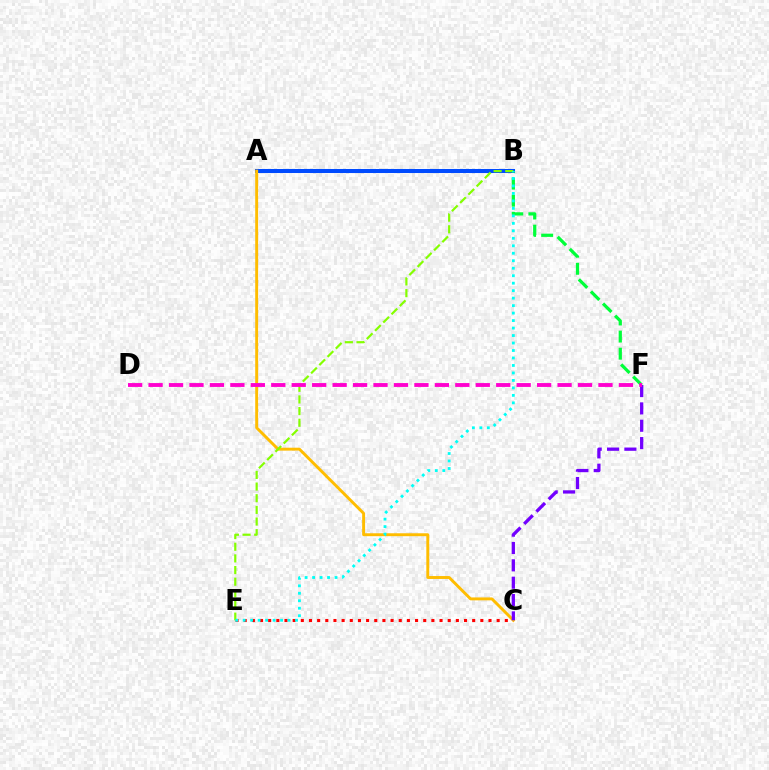{('A', 'B'): [{'color': '#004bff', 'line_style': 'solid', 'thickness': 2.92}], ('B', 'F'): [{'color': '#00ff39', 'line_style': 'dashed', 'thickness': 2.32}], ('C', 'E'): [{'color': '#ff0000', 'line_style': 'dotted', 'thickness': 2.22}], ('A', 'C'): [{'color': '#ffbd00', 'line_style': 'solid', 'thickness': 2.1}], ('B', 'E'): [{'color': '#84ff00', 'line_style': 'dashed', 'thickness': 1.58}, {'color': '#00fff6', 'line_style': 'dotted', 'thickness': 2.03}], ('C', 'F'): [{'color': '#7200ff', 'line_style': 'dashed', 'thickness': 2.36}], ('D', 'F'): [{'color': '#ff00cf', 'line_style': 'dashed', 'thickness': 2.78}]}